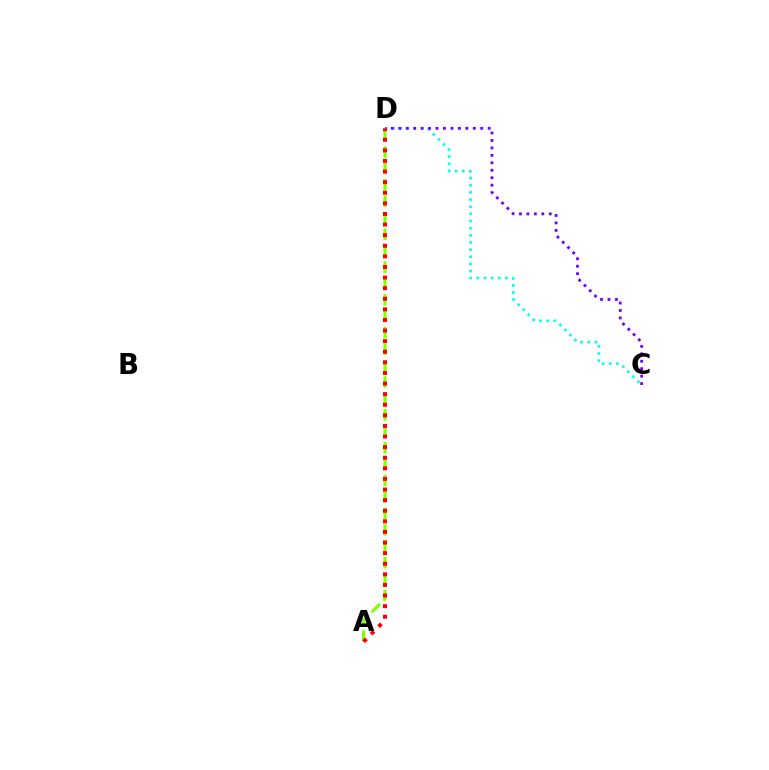{('A', 'D'): [{'color': '#84ff00', 'line_style': 'dashed', 'thickness': 2.23}, {'color': '#ff0000', 'line_style': 'dotted', 'thickness': 2.88}], ('C', 'D'): [{'color': '#00fff6', 'line_style': 'dotted', 'thickness': 1.94}, {'color': '#7200ff', 'line_style': 'dotted', 'thickness': 2.02}]}